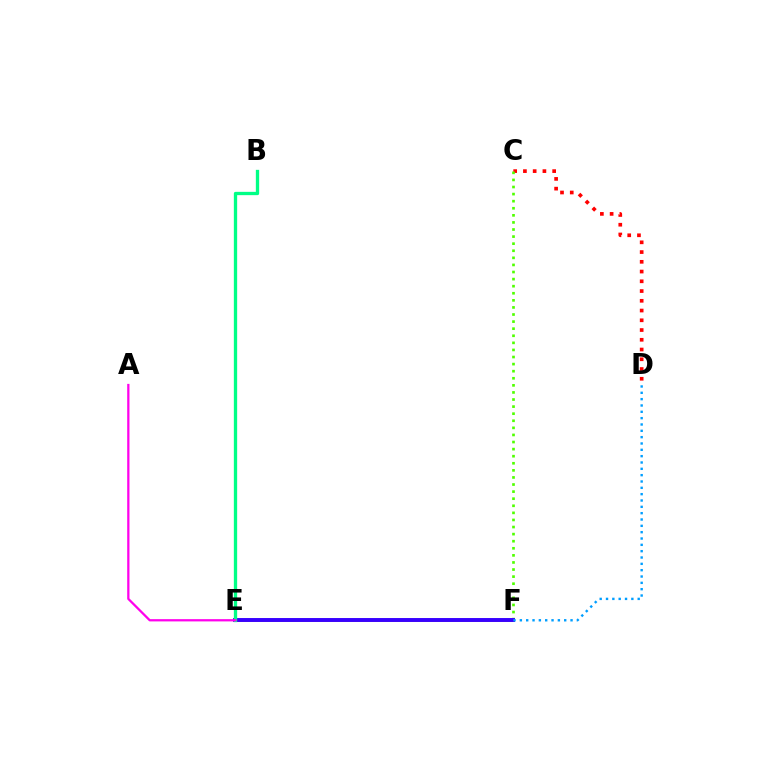{('C', 'D'): [{'color': '#ff0000', 'line_style': 'dotted', 'thickness': 2.65}], ('C', 'F'): [{'color': '#4fff00', 'line_style': 'dotted', 'thickness': 1.92}], ('E', 'F'): [{'color': '#ffd500', 'line_style': 'solid', 'thickness': 2.01}, {'color': '#3700ff', 'line_style': 'solid', 'thickness': 2.82}], ('B', 'E'): [{'color': '#00ff86', 'line_style': 'solid', 'thickness': 2.39}], ('A', 'E'): [{'color': '#ff00ed', 'line_style': 'solid', 'thickness': 1.63}], ('D', 'F'): [{'color': '#009eff', 'line_style': 'dotted', 'thickness': 1.72}]}